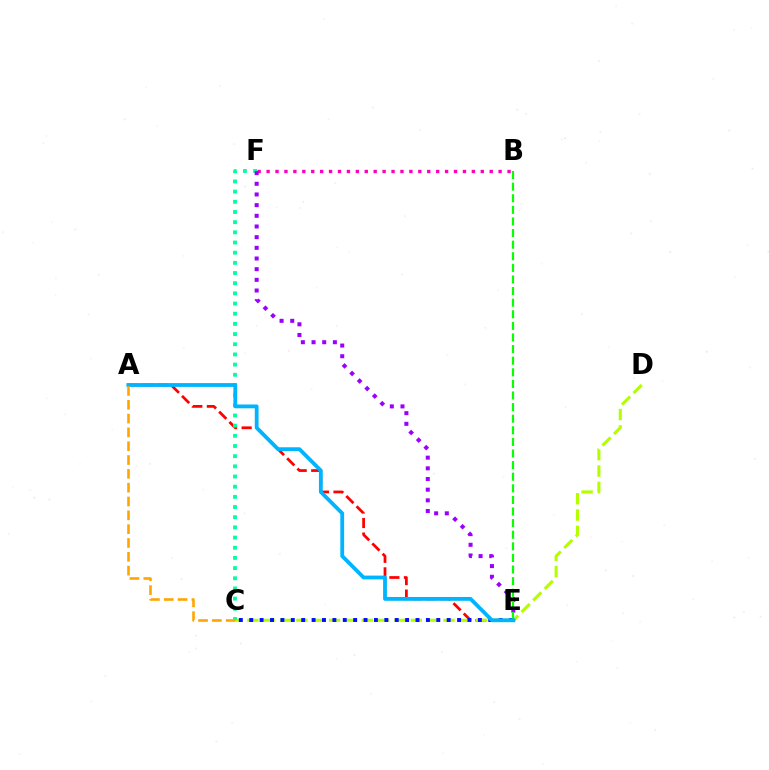{('A', 'E'): [{'color': '#ff0000', 'line_style': 'dashed', 'thickness': 1.98}, {'color': '#00b5ff', 'line_style': 'solid', 'thickness': 2.75}], ('C', 'D'): [{'color': '#b3ff00', 'line_style': 'dashed', 'thickness': 2.22}], ('B', 'F'): [{'color': '#ff00bd', 'line_style': 'dotted', 'thickness': 2.42}], ('C', 'F'): [{'color': '#00ff9d', 'line_style': 'dotted', 'thickness': 2.76}], ('E', 'F'): [{'color': '#9b00ff', 'line_style': 'dotted', 'thickness': 2.9}], ('C', 'E'): [{'color': '#0010ff', 'line_style': 'dotted', 'thickness': 2.82}], ('B', 'E'): [{'color': '#08ff00', 'line_style': 'dashed', 'thickness': 1.58}], ('A', 'C'): [{'color': '#ffa500', 'line_style': 'dashed', 'thickness': 1.88}]}